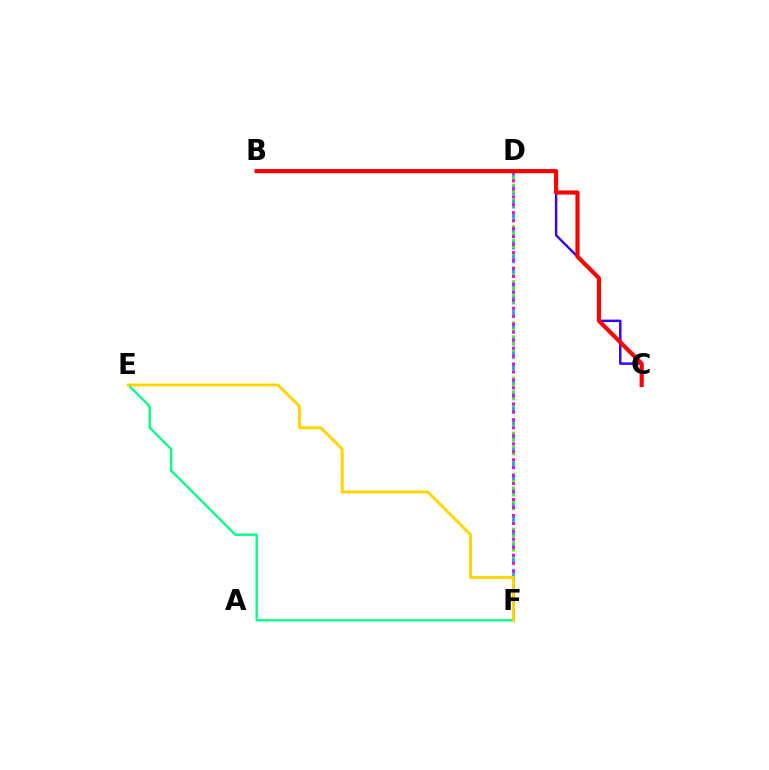{('D', 'F'): [{'color': '#009eff', 'line_style': 'dashed', 'thickness': 1.86}, {'color': '#4fff00', 'line_style': 'dotted', 'thickness': 1.87}, {'color': '#ff00ed', 'line_style': 'dotted', 'thickness': 2.16}], ('B', 'C'): [{'color': '#3700ff', 'line_style': 'solid', 'thickness': 1.76}, {'color': '#ff0000', 'line_style': 'solid', 'thickness': 2.98}], ('E', 'F'): [{'color': '#00ff86', 'line_style': 'solid', 'thickness': 1.68}, {'color': '#ffd500', 'line_style': 'solid', 'thickness': 2.11}]}